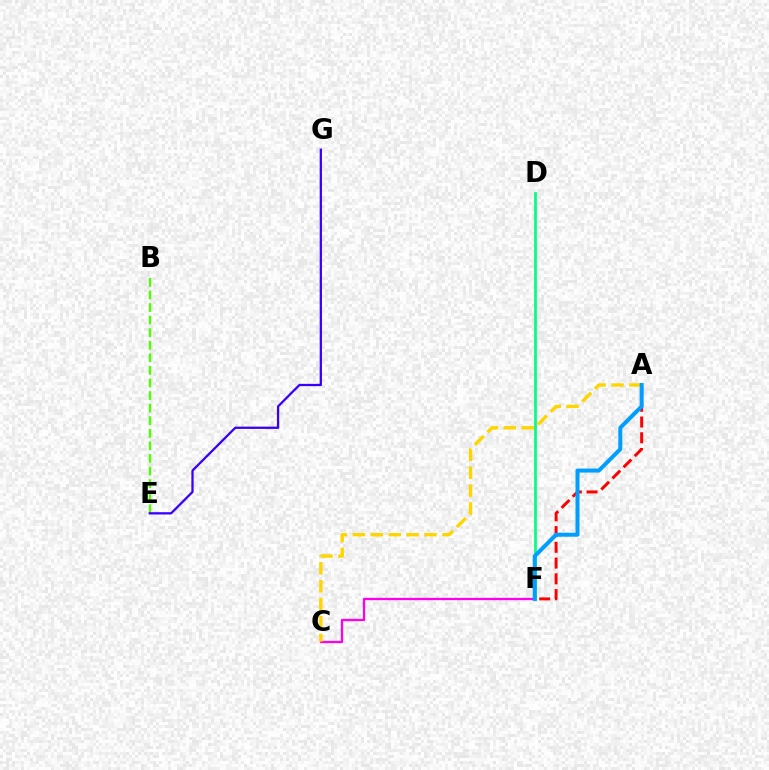{('C', 'F'): [{'color': '#ff00ed', 'line_style': 'solid', 'thickness': 1.65}], ('A', 'F'): [{'color': '#ff0000', 'line_style': 'dashed', 'thickness': 2.14}, {'color': '#009eff', 'line_style': 'solid', 'thickness': 2.88}], ('D', 'F'): [{'color': '#00ff86', 'line_style': 'solid', 'thickness': 1.97}], ('B', 'E'): [{'color': '#4fff00', 'line_style': 'dashed', 'thickness': 1.71}], ('A', 'C'): [{'color': '#ffd500', 'line_style': 'dashed', 'thickness': 2.43}], ('E', 'G'): [{'color': '#3700ff', 'line_style': 'solid', 'thickness': 1.64}]}